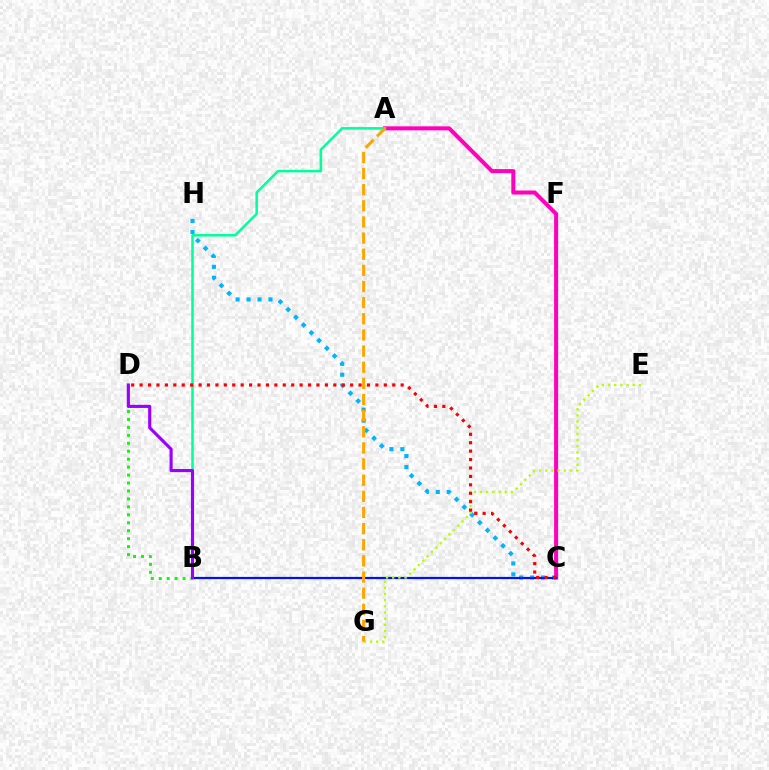{('C', 'H'): [{'color': '#00b5ff', 'line_style': 'dotted', 'thickness': 2.97}], ('A', 'C'): [{'color': '#ff00bd', 'line_style': 'solid', 'thickness': 2.9}], ('B', 'C'): [{'color': '#0010ff', 'line_style': 'solid', 'thickness': 1.59}], ('B', 'D'): [{'color': '#08ff00', 'line_style': 'dotted', 'thickness': 2.16}, {'color': '#9b00ff', 'line_style': 'solid', 'thickness': 2.25}], ('A', 'B'): [{'color': '#00ff9d', 'line_style': 'solid', 'thickness': 1.82}], ('E', 'G'): [{'color': '#b3ff00', 'line_style': 'dotted', 'thickness': 1.68}], ('A', 'G'): [{'color': '#ffa500', 'line_style': 'dashed', 'thickness': 2.19}], ('C', 'D'): [{'color': '#ff0000', 'line_style': 'dotted', 'thickness': 2.29}]}